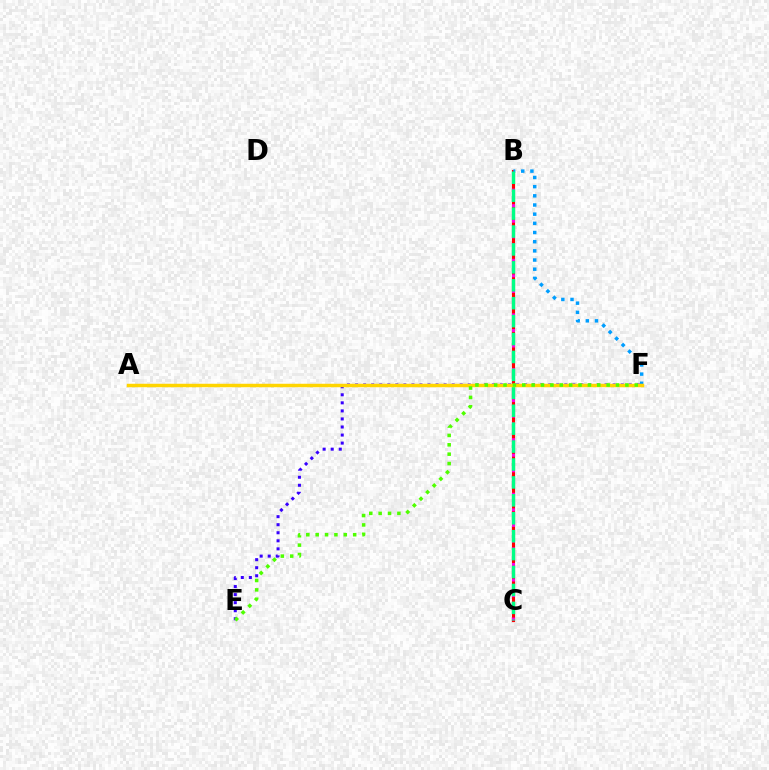{('B', 'C'): [{'color': '#ff0000', 'line_style': 'solid', 'thickness': 2.25}, {'color': '#ff00ed', 'line_style': 'dotted', 'thickness': 2.12}, {'color': '#00ff86', 'line_style': 'dashed', 'thickness': 2.43}], ('B', 'F'): [{'color': '#009eff', 'line_style': 'dotted', 'thickness': 2.49}], ('E', 'F'): [{'color': '#3700ff', 'line_style': 'dotted', 'thickness': 2.19}, {'color': '#4fff00', 'line_style': 'dotted', 'thickness': 2.55}], ('A', 'F'): [{'color': '#ffd500', 'line_style': 'solid', 'thickness': 2.49}]}